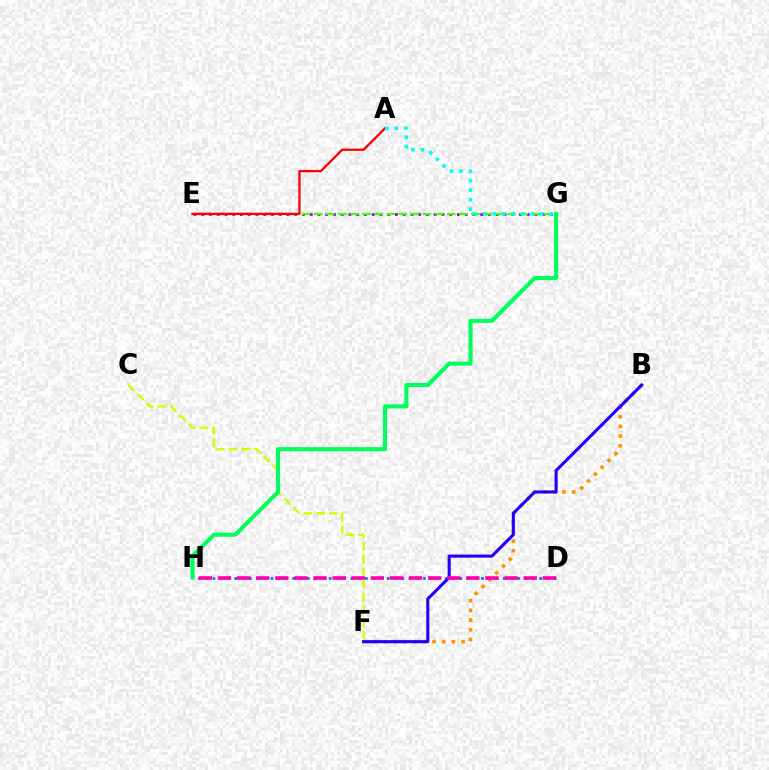{('D', 'H'): [{'color': '#0074ff', 'line_style': 'dotted', 'thickness': 1.97}, {'color': '#ff00ac', 'line_style': 'dashed', 'thickness': 2.6}], ('B', 'F'): [{'color': '#ff9400', 'line_style': 'dotted', 'thickness': 2.63}, {'color': '#2500ff', 'line_style': 'solid', 'thickness': 2.23}], ('C', 'F'): [{'color': '#d1ff00', 'line_style': 'dashed', 'thickness': 1.72}], ('E', 'G'): [{'color': '#b900ff', 'line_style': 'dotted', 'thickness': 2.11}, {'color': '#3dff00', 'line_style': 'dashed', 'thickness': 1.64}], ('G', 'H'): [{'color': '#00ff5c', 'line_style': 'solid', 'thickness': 2.94}], ('A', 'E'): [{'color': '#ff0000', 'line_style': 'solid', 'thickness': 1.65}], ('A', 'G'): [{'color': '#00fff6', 'line_style': 'dotted', 'thickness': 2.58}]}